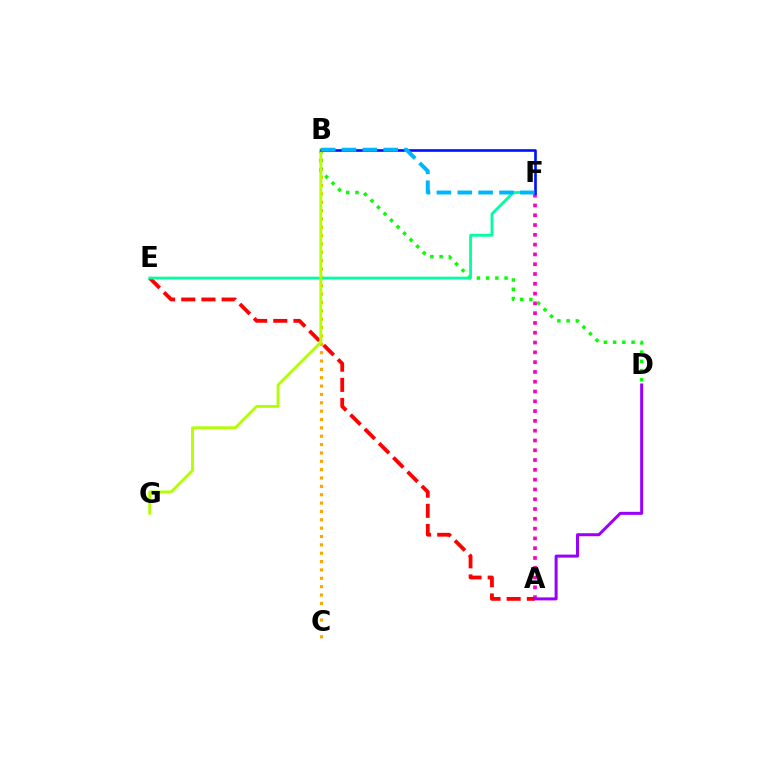{('B', 'C'): [{'color': '#ffa500', 'line_style': 'dotted', 'thickness': 2.27}], ('B', 'D'): [{'color': '#08ff00', 'line_style': 'dotted', 'thickness': 2.51}], ('A', 'F'): [{'color': '#ff00bd', 'line_style': 'dotted', 'thickness': 2.66}], ('A', 'E'): [{'color': '#ff0000', 'line_style': 'dashed', 'thickness': 2.74}], ('E', 'F'): [{'color': '#00ff9d', 'line_style': 'solid', 'thickness': 2.0}], ('A', 'D'): [{'color': '#9b00ff', 'line_style': 'solid', 'thickness': 2.16}], ('B', 'G'): [{'color': '#b3ff00', 'line_style': 'solid', 'thickness': 2.08}], ('B', 'F'): [{'color': '#0010ff', 'line_style': 'solid', 'thickness': 1.9}, {'color': '#00b5ff', 'line_style': 'dashed', 'thickness': 2.83}]}